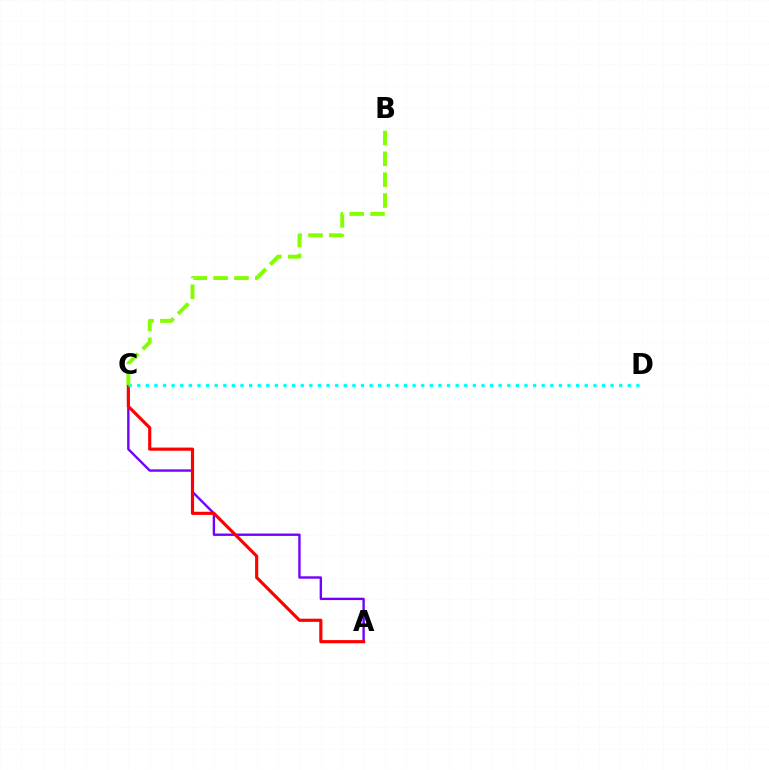{('A', 'C'): [{'color': '#7200ff', 'line_style': 'solid', 'thickness': 1.71}, {'color': '#ff0000', 'line_style': 'solid', 'thickness': 2.27}], ('C', 'D'): [{'color': '#00fff6', 'line_style': 'dotted', 'thickness': 2.34}], ('B', 'C'): [{'color': '#84ff00', 'line_style': 'dashed', 'thickness': 2.83}]}